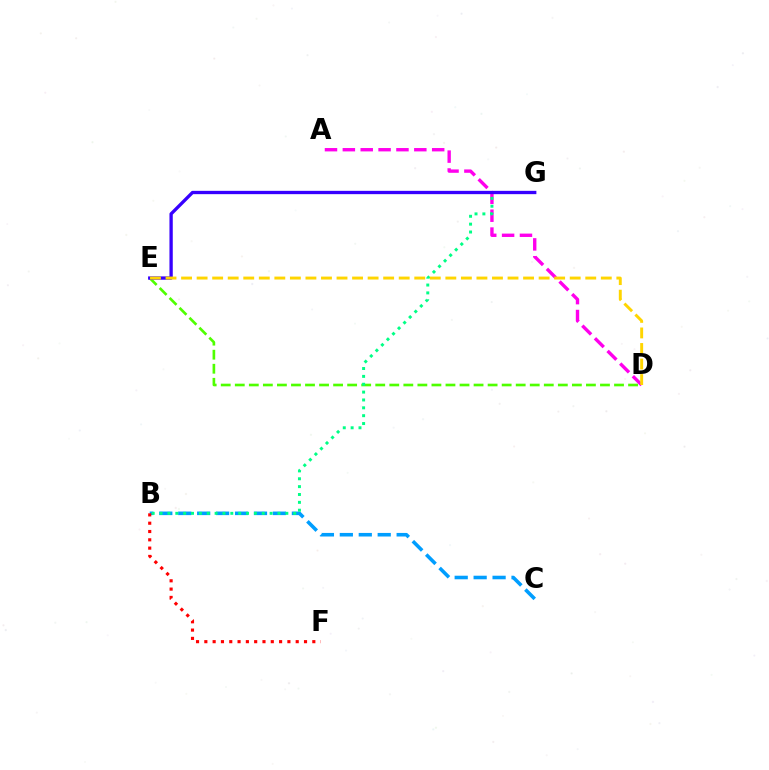{('D', 'E'): [{'color': '#4fff00', 'line_style': 'dashed', 'thickness': 1.91}, {'color': '#ffd500', 'line_style': 'dashed', 'thickness': 2.11}], ('B', 'C'): [{'color': '#009eff', 'line_style': 'dashed', 'thickness': 2.57}], ('A', 'D'): [{'color': '#ff00ed', 'line_style': 'dashed', 'thickness': 2.43}], ('B', 'G'): [{'color': '#00ff86', 'line_style': 'dotted', 'thickness': 2.14}], ('E', 'G'): [{'color': '#3700ff', 'line_style': 'solid', 'thickness': 2.38}], ('B', 'F'): [{'color': '#ff0000', 'line_style': 'dotted', 'thickness': 2.26}]}